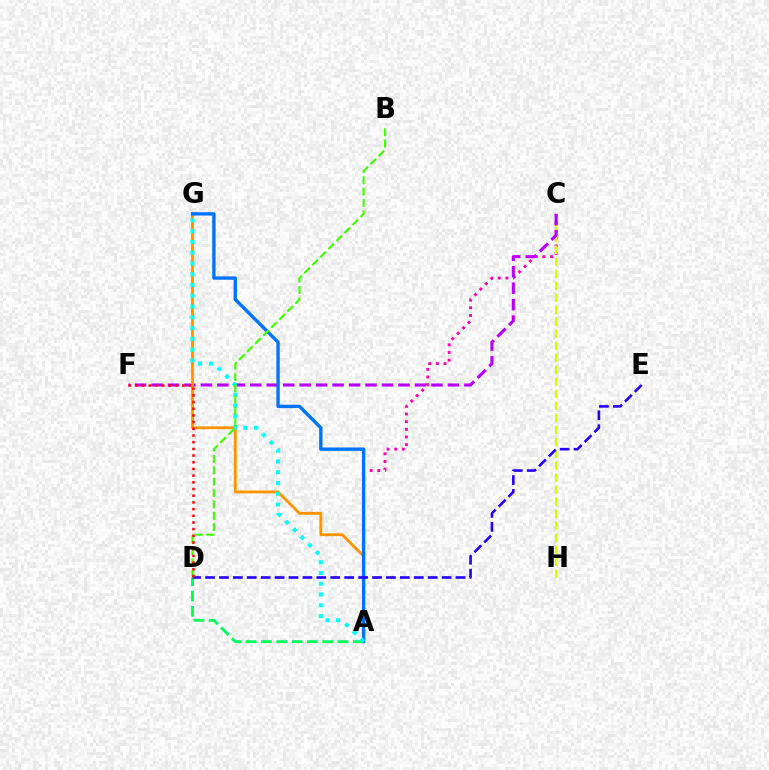{('A', 'C'): [{'color': '#ff00ac', 'line_style': 'dotted', 'thickness': 2.08}], ('C', 'H'): [{'color': '#d1ff00', 'line_style': 'dashed', 'thickness': 1.63}], ('C', 'F'): [{'color': '#b900ff', 'line_style': 'dashed', 'thickness': 2.24}], ('A', 'G'): [{'color': '#ff9400', 'line_style': 'solid', 'thickness': 2.05}, {'color': '#0074ff', 'line_style': 'solid', 'thickness': 2.43}, {'color': '#00fff6', 'line_style': 'dotted', 'thickness': 2.93}], ('A', 'D'): [{'color': '#00ff5c', 'line_style': 'dashed', 'thickness': 2.08}], ('D', 'E'): [{'color': '#2500ff', 'line_style': 'dashed', 'thickness': 1.89}], ('B', 'D'): [{'color': '#3dff00', 'line_style': 'dashed', 'thickness': 1.54}], ('D', 'F'): [{'color': '#ff0000', 'line_style': 'dotted', 'thickness': 1.82}]}